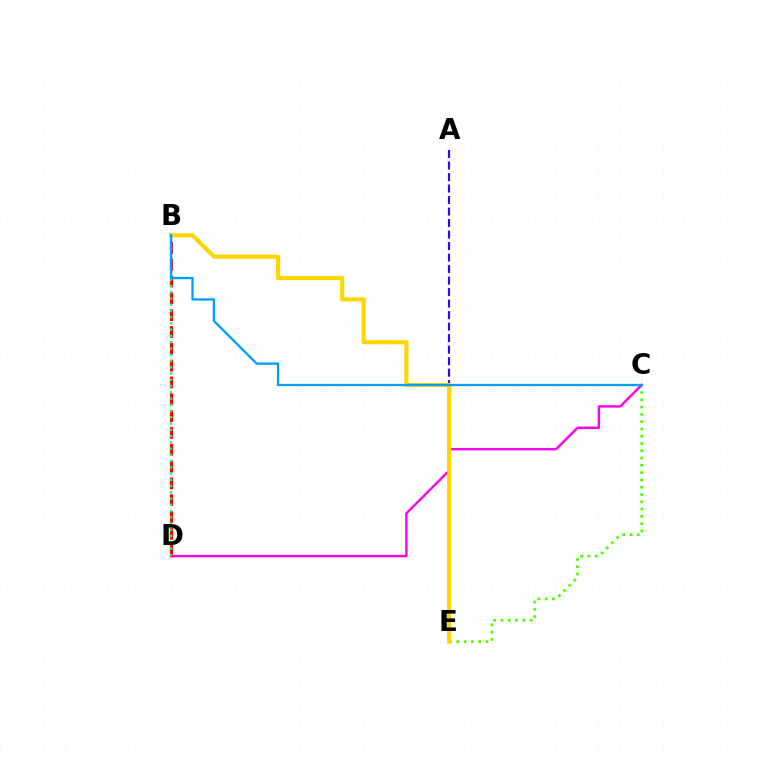{('C', 'E'): [{'color': '#4fff00', 'line_style': 'dotted', 'thickness': 1.98}], ('C', 'D'): [{'color': '#ff00ed', 'line_style': 'solid', 'thickness': 1.74}], ('A', 'E'): [{'color': '#3700ff', 'line_style': 'dashed', 'thickness': 1.56}], ('B', 'D'): [{'color': '#ff0000', 'line_style': 'dashed', 'thickness': 2.28}, {'color': '#00ff86', 'line_style': 'dotted', 'thickness': 1.7}], ('B', 'E'): [{'color': '#ffd500', 'line_style': 'solid', 'thickness': 3.0}], ('B', 'C'): [{'color': '#009eff', 'line_style': 'solid', 'thickness': 1.66}]}